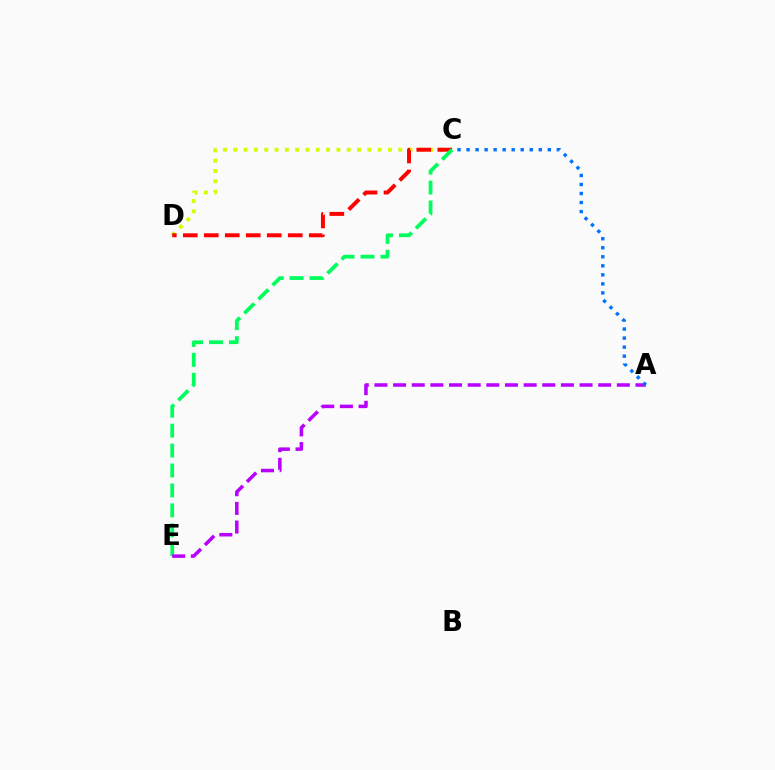{('C', 'D'): [{'color': '#d1ff00', 'line_style': 'dotted', 'thickness': 2.8}, {'color': '#ff0000', 'line_style': 'dashed', 'thickness': 2.85}], ('C', 'E'): [{'color': '#00ff5c', 'line_style': 'dashed', 'thickness': 2.71}], ('A', 'E'): [{'color': '#b900ff', 'line_style': 'dashed', 'thickness': 2.53}], ('A', 'C'): [{'color': '#0074ff', 'line_style': 'dotted', 'thickness': 2.45}]}